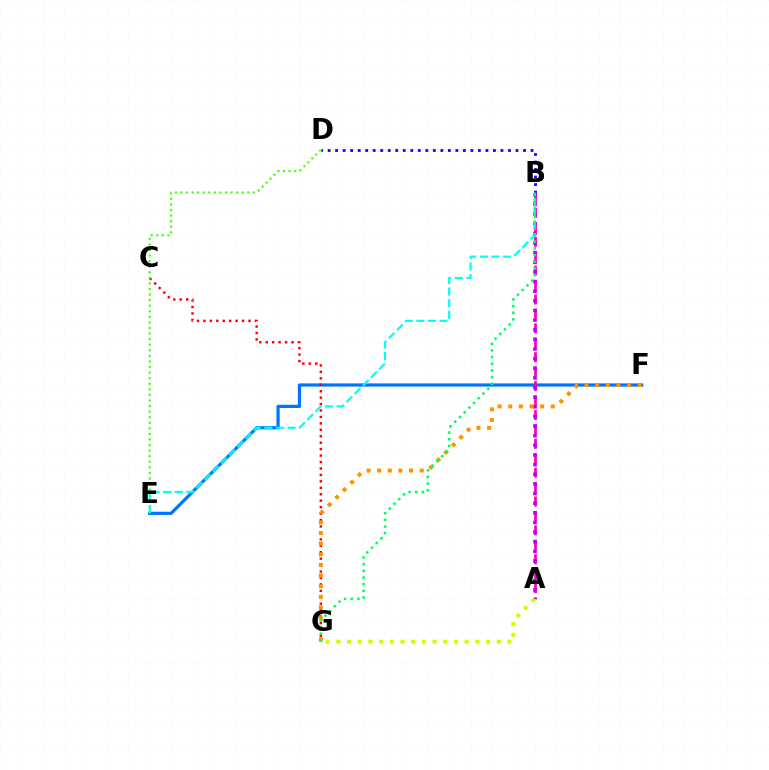{('E', 'F'): [{'color': '#0074ff', 'line_style': 'solid', 'thickness': 2.31}], ('C', 'G'): [{'color': '#ff0000', 'line_style': 'dotted', 'thickness': 1.75}], ('A', 'B'): [{'color': '#ff00ac', 'line_style': 'dashed', 'thickness': 1.96}, {'color': '#b900ff', 'line_style': 'dotted', 'thickness': 2.62}], ('D', 'E'): [{'color': '#3dff00', 'line_style': 'dotted', 'thickness': 1.51}], ('B', 'D'): [{'color': '#2500ff', 'line_style': 'dotted', 'thickness': 2.04}], ('B', 'E'): [{'color': '#00fff6', 'line_style': 'dashed', 'thickness': 1.58}], ('F', 'G'): [{'color': '#ff9400', 'line_style': 'dotted', 'thickness': 2.89}], ('B', 'G'): [{'color': '#00ff5c', 'line_style': 'dotted', 'thickness': 1.81}], ('A', 'G'): [{'color': '#d1ff00', 'line_style': 'dotted', 'thickness': 2.91}]}